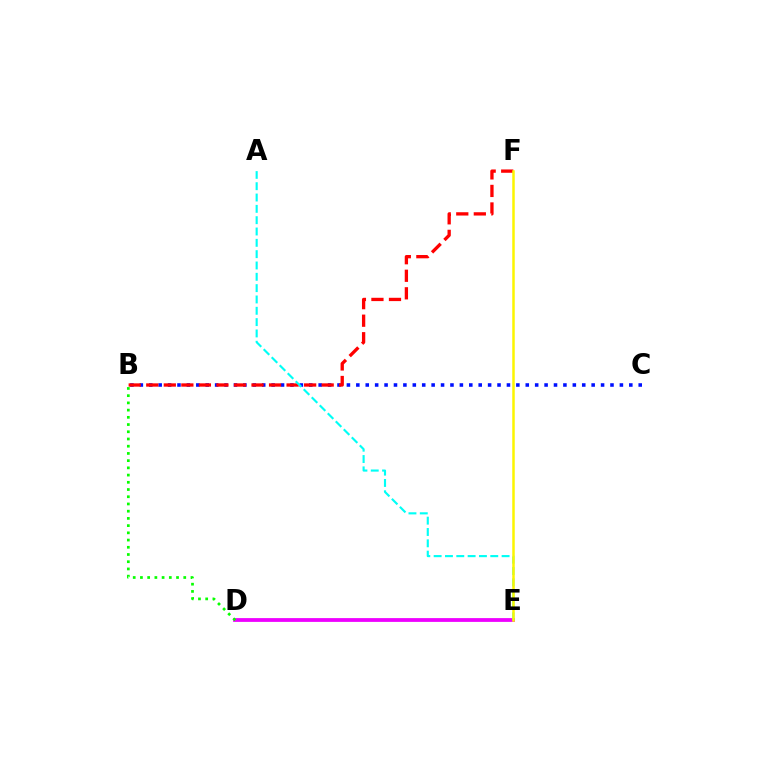{('B', 'C'): [{'color': '#0010ff', 'line_style': 'dotted', 'thickness': 2.56}], ('B', 'F'): [{'color': '#ff0000', 'line_style': 'dashed', 'thickness': 2.38}], ('D', 'E'): [{'color': '#ee00ff', 'line_style': 'solid', 'thickness': 2.72}], ('A', 'E'): [{'color': '#00fff6', 'line_style': 'dashed', 'thickness': 1.54}], ('E', 'F'): [{'color': '#fcf500', 'line_style': 'solid', 'thickness': 1.8}], ('B', 'D'): [{'color': '#08ff00', 'line_style': 'dotted', 'thickness': 1.96}]}